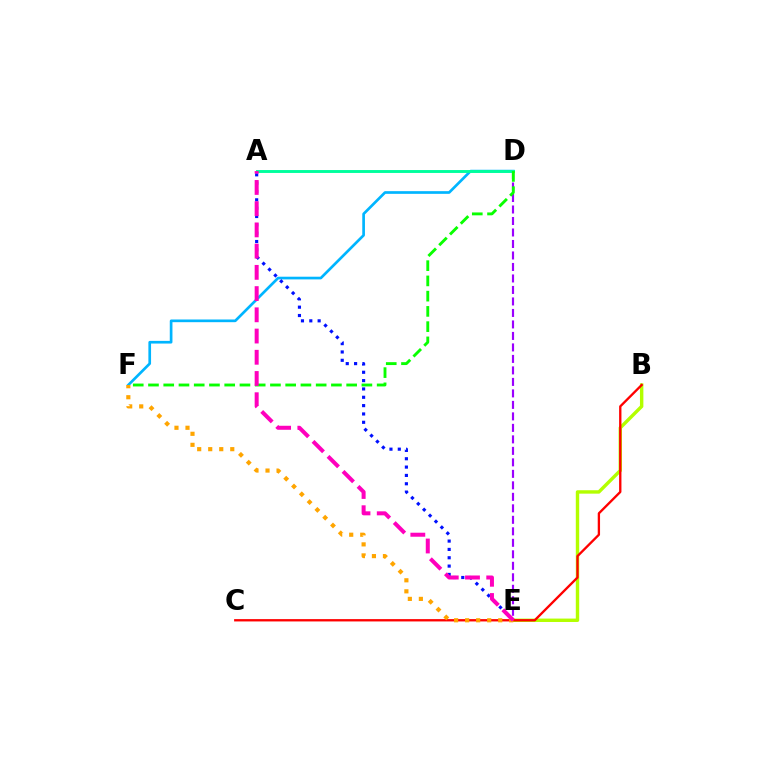{('D', 'F'): [{'color': '#00b5ff', 'line_style': 'solid', 'thickness': 1.93}, {'color': '#08ff00', 'line_style': 'dashed', 'thickness': 2.07}], ('B', 'E'): [{'color': '#b3ff00', 'line_style': 'solid', 'thickness': 2.46}], ('D', 'E'): [{'color': '#9b00ff', 'line_style': 'dashed', 'thickness': 1.56}], ('A', 'E'): [{'color': '#0010ff', 'line_style': 'dotted', 'thickness': 2.27}, {'color': '#ff00bd', 'line_style': 'dashed', 'thickness': 2.88}], ('B', 'C'): [{'color': '#ff0000', 'line_style': 'solid', 'thickness': 1.68}], ('A', 'D'): [{'color': '#00ff9d', 'line_style': 'solid', 'thickness': 2.09}], ('E', 'F'): [{'color': '#ffa500', 'line_style': 'dotted', 'thickness': 3.0}]}